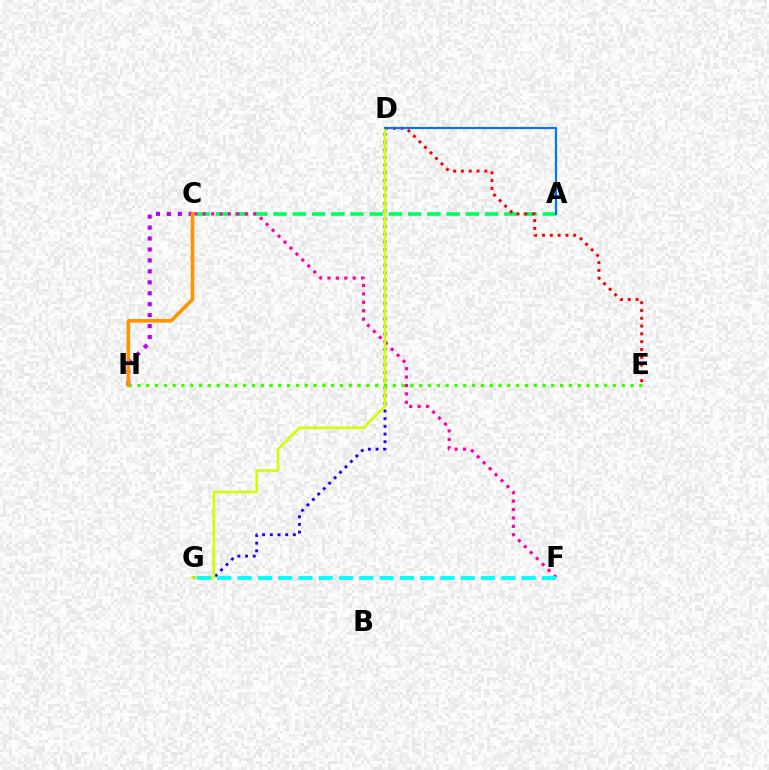{('A', 'C'): [{'color': '#00ff5c', 'line_style': 'dashed', 'thickness': 2.61}], ('C', 'H'): [{'color': '#b900ff', 'line_style': 'dotted', 'thickness': 2.97}, {'color': '#ff9400', 'line_style': 'solid', 'thickness': 2.61}], ('C', 'F'): [{'color': '#ff00ac', 'line_style': 'dotted', 'thickness': 2.28}], ('D', 'G'): [{'color': '#2500ff', 'line_style': 'dotted', 'thickness': 2.09}, {'color': '#d1ff00', 'line_style': 'solid', 'thickness': 1.87}], ('D', 'E'): [{'color': '#ff0000', 'line_style': 'dotted', 'thickness': 2.12}], ('E', 'H'): [{'color': '#3dff00', 'line_style': 'dotted', 'thickness': 2.39}], ('F', 'G'): [{'color': '#00fff6', 'line_style': 'dashed', 'thickness': 2.76}], ('A', 'D'): [{'color': '#0074ff', 'line_style': 'solid', 'thickness': 1.55}]}